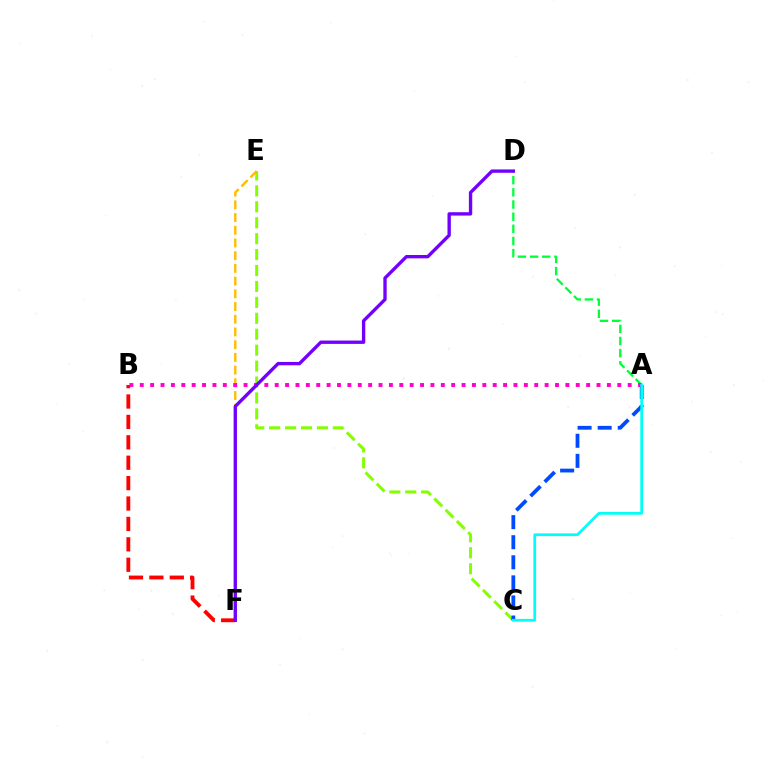{('C', 'E'): [{'color': '#84ff00', 'line_style': 'dashed', 'thickness': 2.16}], ('E', 'F'): [{'color': '#ffbd00', 'line_style': 'dashed', 'thickness': 1.73}], ('A', 'C'): [{'color': '#004bff', 'line_style': 'dashed', 'thickness': 2.73}, {'color': '#00fff6', 'line_style': 'solid', 'thickness': 1.97}], ('A', 'D'): [{'color': '#00ff39', 'line_style': 'dashed', 'thickness': 1.65}], ('B', 'F'): [{'color': '#ff0000', 'line_style': 'dashed', 'thickness': 2.77}], ('A', 'B'): [{'color': '#ff00cf', 'line_style': 'dotted', 'thickness': 2.82}], ('D', 'F'): [{'color': '#7200ff', 'line_style': 'solid', 'thickness': 2.41}]}